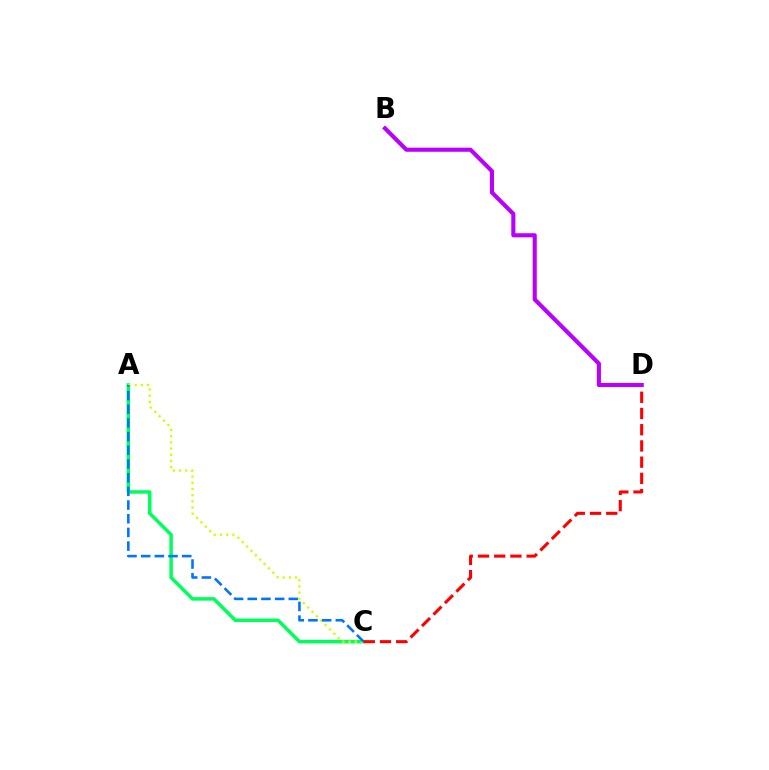{('A', 'C'): [{'color': '#00ff5c', 'line_style': 'solid', 'thickness': 2.52}, {'color': '#d1ff00', 'line_style': 'dotted', 'thickness': 1.68}, {'color': '#0074ff', 'line_style': 'dashed', 'thickness': 1.86}], ('C', 'D'): [{'color': '#ff0000', 'line_style': 'dashed', 'thickness': 2.2}], ('B', 'D'): [{'color': '#b900ff', 'line_style': 'solid', 'thickness': 2.95}]}